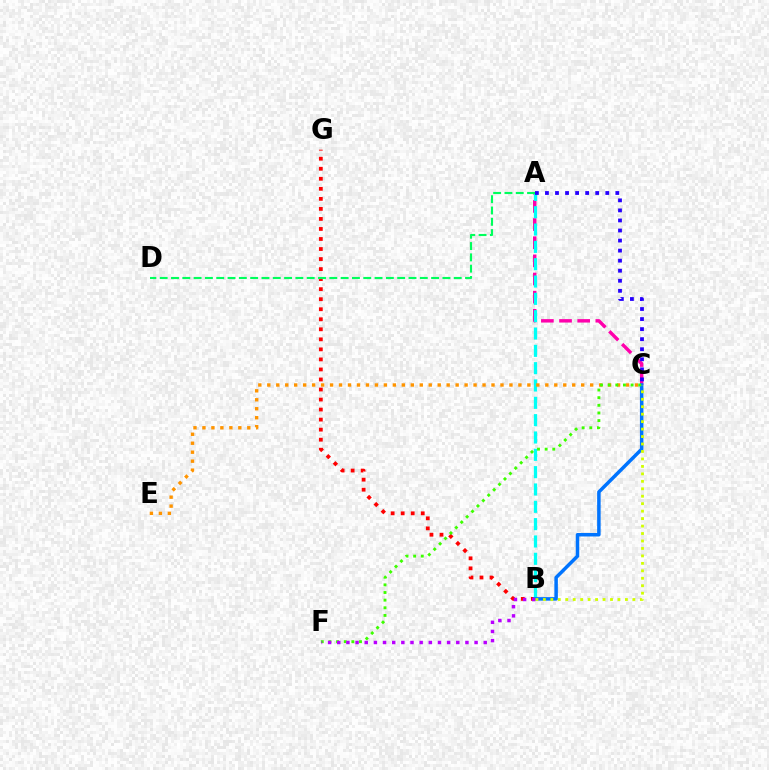{('A', 'C'): [{'color': '#ff00ac', 'line_style': 'dashed', 'thickness': 2.47}, {'color': '#2500ff', 'line_style': 'dotted', 'thickness': 2.73}], ('B', 'G'): [{'color': '#ff0000', 'line_style': 'dotted', 'thickness': 2.73}], ('A', 'B'): [{'color': '#00fff6', 'line_style': 'dashed', 'thickness': 2.35}], ('A', 'D'): [{'color': '#00ff5c', 'line_style': 'dashed', 'thickness': 1.54}], ('C', 'E'): [{'color': '#ff9400', 'line_style': 'dotted', 'thickness': 2.44}], ('B', 'C'): [{'color': '#0074ff', 'line_style': 'solid', 'thickness': 2.52}, {'color': '#d1ff00', 'line_style': 'dotted', 'thickness': 2.03}], ('C', 'F'): [{'color': '#3dff00', 'line_style': 'dotted', 'thickness': 2.08}], ('B', 'F'): [{'color': '#b900ff', 'line_style': 'dotted', 'thickness': 2.49}]}